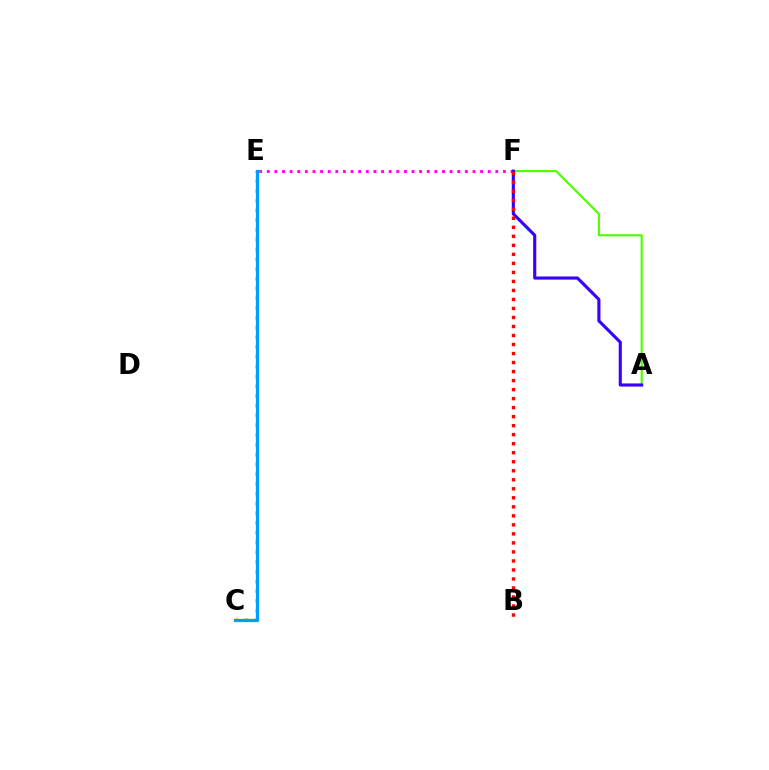{('A', 'F'): [{'color': '#4fff00', 'line_style': 'solid', 'thickness': 1.55}, {'color': '#3700ff', 'line_style': 'solid', 'thickness': 2.24}], ('C', 'E'): [{'color': '#ffd500', 'line_style': 'dotted', 'thickness': 2.65}, {'color': '#00ff86', 'line_style': 'dotted', 'thickness': 2.29}, {'color': '#009eff', 'line_style': 'solid', 'thickness': 2.3}], ('E', 'F'): [{'color': '#ff00ed', 'line_style': 'dotted', 'thickness': 2.07}], ('B', 'F'): [{'color': '#ff0000', 'line_style': 'dotted', 'thickness': 2.45}]}